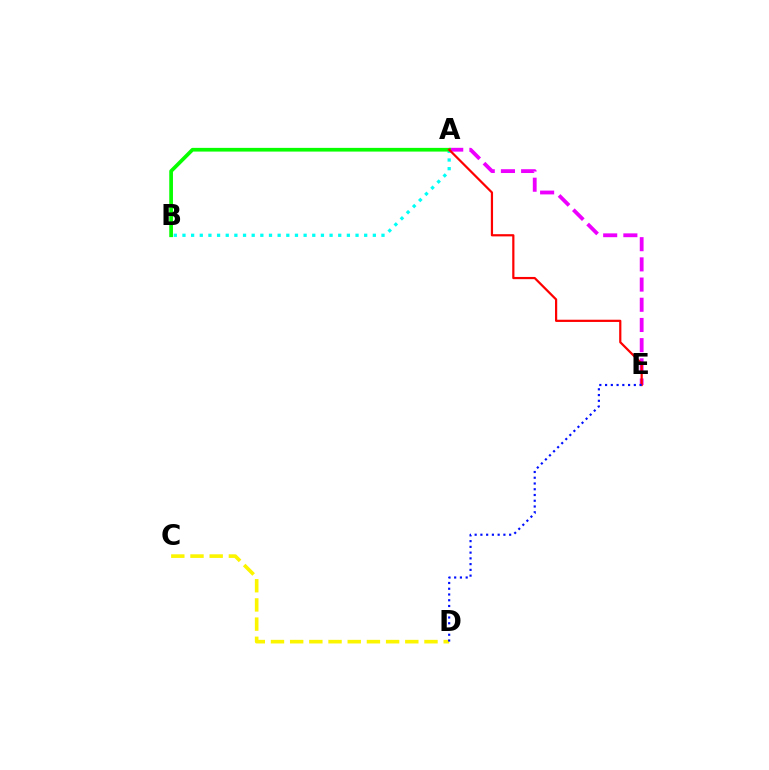{('C', 'D'): [{'color': '#fcf500', 'line_style': 'dashed', 'thickness': 2.61}], ('A', 'B'): [{'color': '#00fff6', 'line_style': 'dotted', 'thickness': 2.35}, {'color': '#08ff00', 'line_style': 'solid', 'thickness': 2.67}], ('A', 'E'): [{'color': '#ee00ff', 'line_style': 'dashed', 'thickness': 2.74}, {'color': '#ff0000', 'line_style': 'solid', 'thickness': 1.6}], ('D', 'E'): [{'color': '#0010ff', 'line_style': 'dotted', 'thickness': 1.56}]}